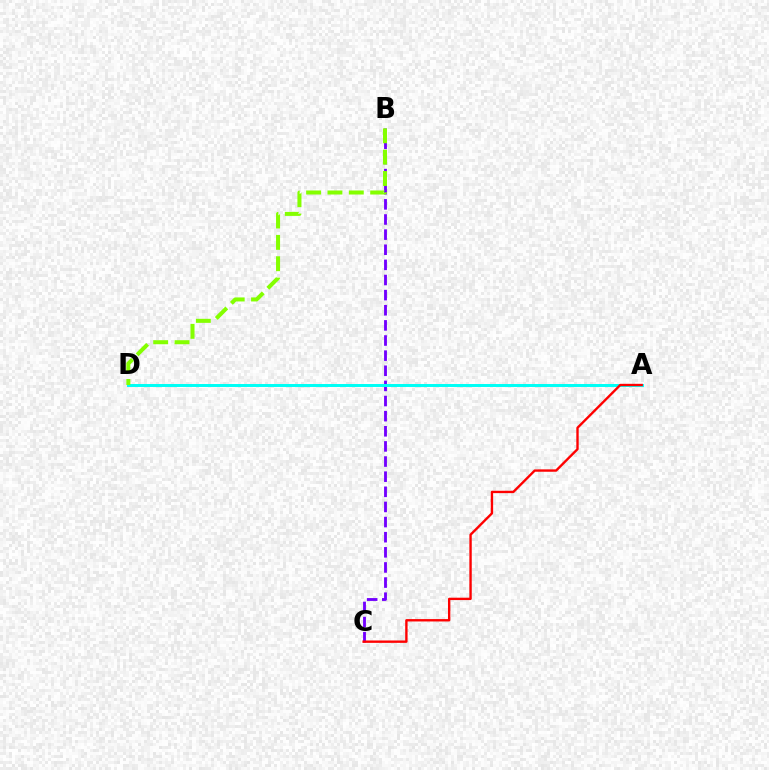{('B', 'C'): [{'color': '#7200ff', 'line_style': 'dashed', 'thickness': 2.06}], ('A', 'D'): [{'color': '#00fff6', 'line_style': 'solid', 'thickness': 2.13}], ('A', 'C'): [{'color': '#ff0000', 'line_style': 'solid', 'thickness': 1.71}], ('B', 'D'): [{'color': '#84ff00', 'line_style': 'dashed', 'thickness': 2.9}]}